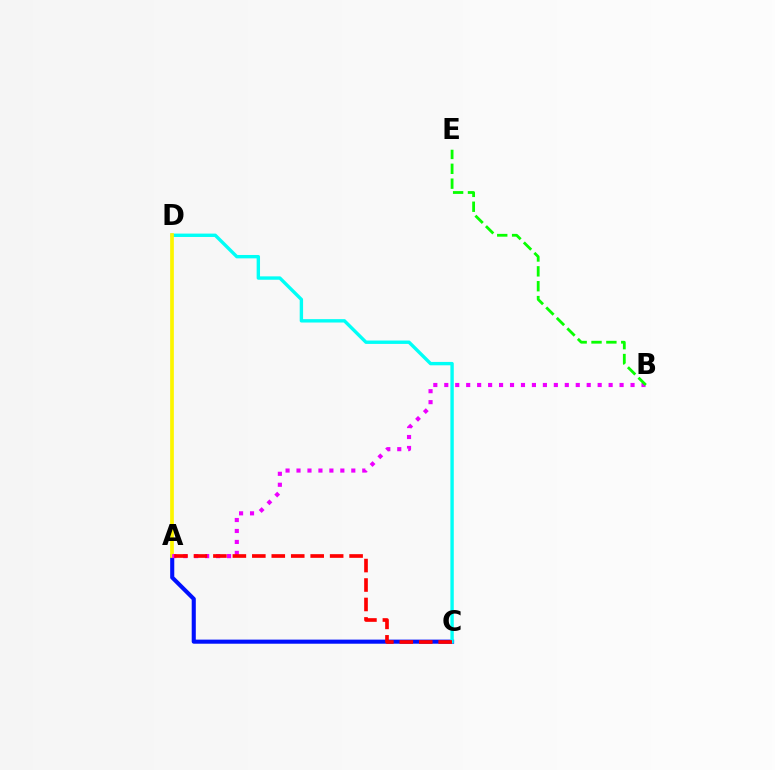{('A', 'C'): [{'color': '#0010ff', 'line_style': 'solid', 'thickness': 2.95}, {'color': '#ff0000', 'line_style': 'dashed', 'thickness': 2.64}], ('C', 'D'): [{'color': '#00fff6', 'line_style': 'solid', 'thickness': 2.43}], ('A', 'D'): [{'color': '#fcf500', 'line_style': 'solid', 'thickness': 2.67}], ('A', 'B'): [{'color': '#ee00ff', 'line_style': 'dotted', 'thickness': 2.98}], ('B', 'E'): [{'color': '#08ff00', 'line_style': 'dashed', 'thickness': 2.02}]}